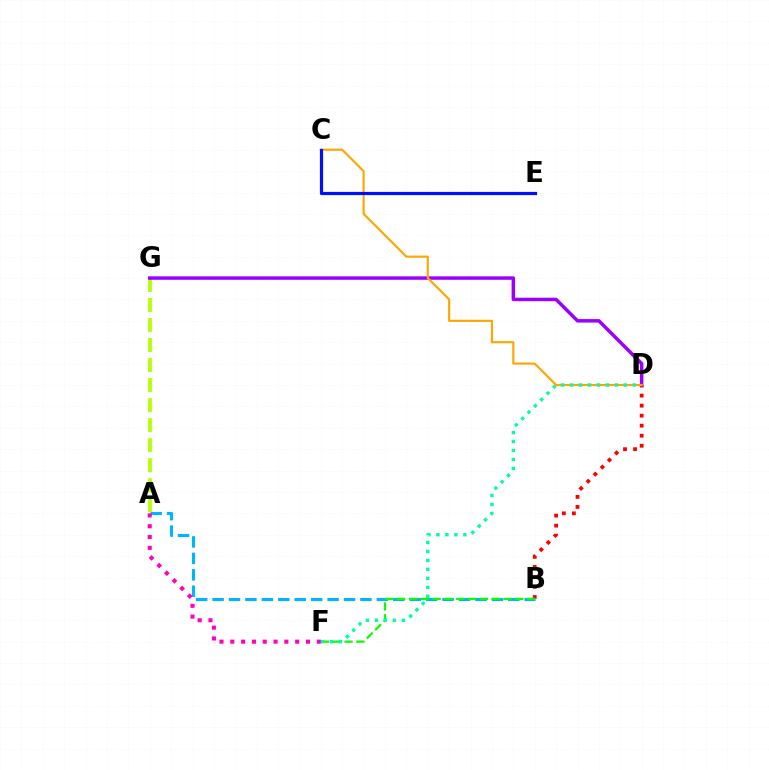{('A', 'G'): [{'color': '#b3ff00', 'line_style': 'dashed', 'thickness': 2.72}], ('B', 'D'): [{'color': '#ff0000', 'line_style': 'dotted', 'thickness': 2.72}], ('A', 'B'): [{'color': '#00b5ff', 'line_style': 'dashed', 'thickness': 2.23}], ('D', 'G'): [{'color': '#9b00ff', 'line_style': 'solid', 'thickness': 2.51}], ('C', 'D'): [{'color': '#ffa500', 'line_style': 'solid', 'thickness': 1.55}], ('B', 'F'): [{'color': '#08ff00', 'line_style': 'dashed', 'thickness': 1.61}], ('D', 'F'): [{'color': '#00ff9d', 'line_style': 'dotted', 'thickness': 2.44}], ('A', 'F'): [{'color': '#ff00bd', 'line_style': 'dotted', 'thickness': 2.94}], ('C', 'E'): [{'color': '#0010ff', 'line_style': 'solid', 'thickness': 2.31}]}